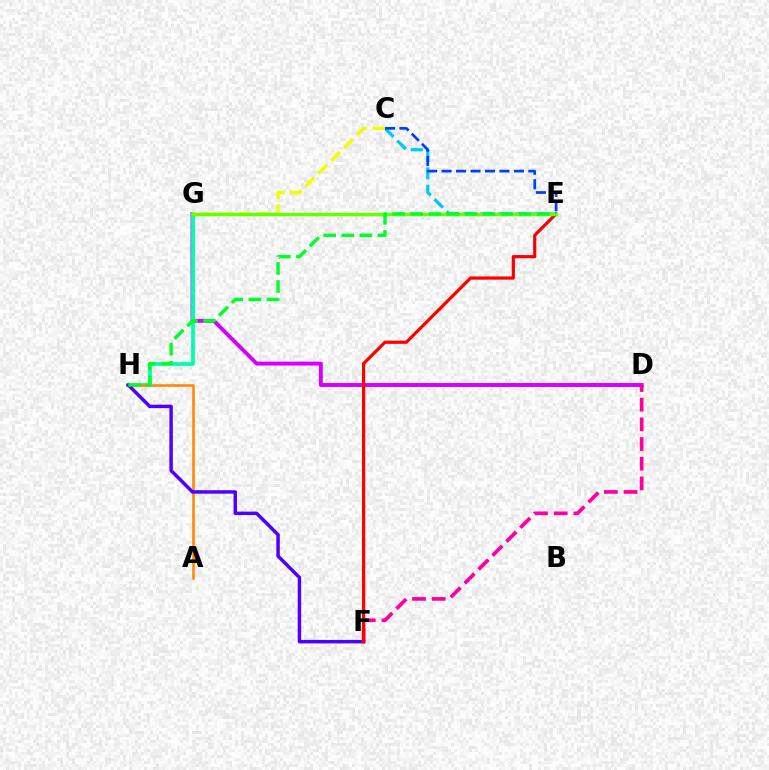{('D', 'G'): [{'color': '#d600ff', 'line_style': 'solid', 'thickness': 2.83}], ('C', 'E'): [{'color': '#00c7ff', 'line_style': 'dashed', 'thickness': 2.35}, {'color': '#003fff', 'line_style': 'dashed', 'thickness': 1.97}], ('G', 'H'): [{'color': '#00ffaf', 'line_style': 'solid', 'thickness': 2.72}], ('A', 'H'): [{'color': '#ff8800', 'line_style': 'solid', 'thickness': 1.84}], ('D', 'F'): [{'color': '#ff00a0', 'line_style': 'dashed', 'thickness': 2.67}], ('F', 'H'): [{'color': '#4f00ff', 'line_style': 'solid', 'thickness': 2.5}], ('E', 'F'): [{'color': '#ff0000', 'line_style': 'solid', 'thickness': 2.31}], ('C', 'G'): [{'color': '#eeff00', 'line_style': 'dashed', 'thickness': 2.47}], ('E', 'G'): [{'color': '#66ff00', 'line_style': 'solid', 'thickness': 2.49}], ('E', 'H'): [{'color': '#00ff27', 'line_style': 'dashed', 'thickness': 2.45}]}